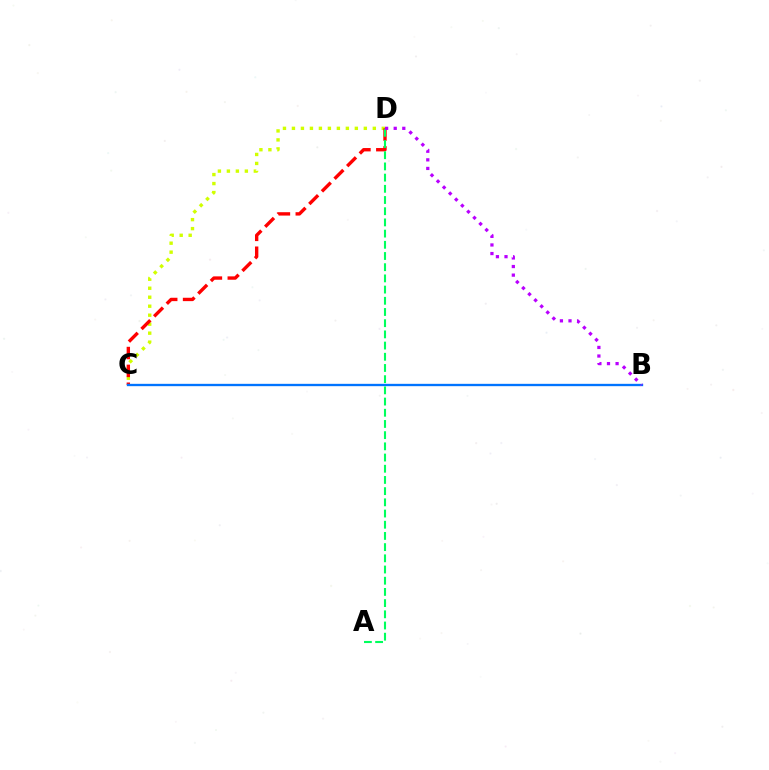{('C', 'D'): [{'color': '#d1ff00', 'line_style': 'dotted', 'thickness': 2.44}, {'color': '#ff0000', 'line_style': 'dashed', 'thickness': 2.43}], ('B', 'C'): [{'color': '#0074ff', 'line_style': 'solid', 'thickness': 1.68}], ('A', 'D'): [{'color': '#00ff5c', 'line_style': 'dashed', 'thickness': 1.52}], ('B', 'D'): [{'color': '#b900ff', 'line_style': 'dotted', 'thickness': 2.33}]}